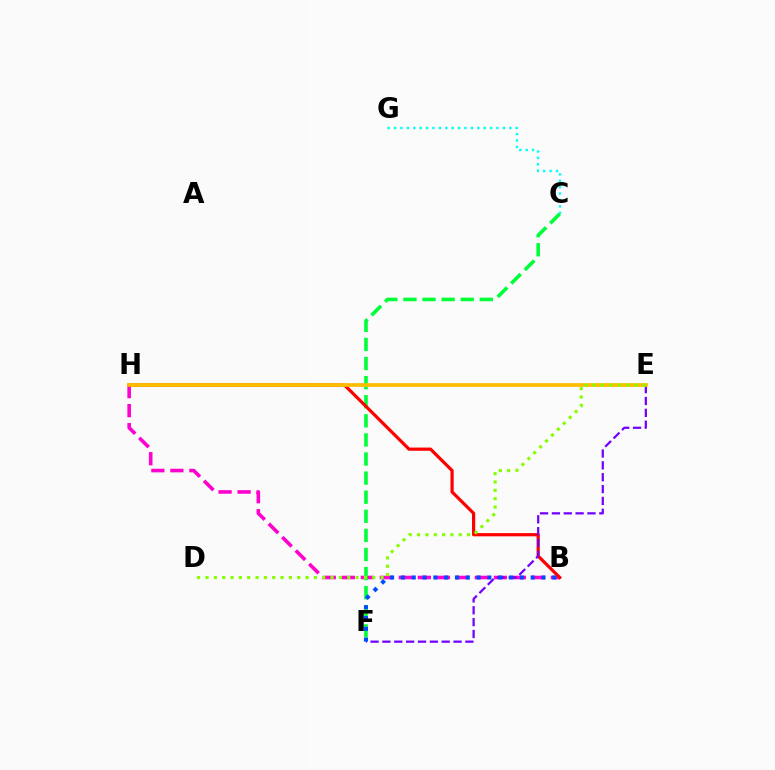{('B', 'H'): [{'color': '#ff00cf', 'line_style': 'dashed', 'thickness': 2.58}, {'color': '#ff0000', 'line_style': 'solid', 'thickness': 2.31}], ('C', 'F'): [{'color': '#00ff39', 'line_style': 'dashed', 'thickness': 2.59}], ('E', 'F'): [{'color': '#7200ff', 'line_style': 'dashed', 'thickness': 1.61}], ('E', 'H'): [{'color': '#ffbd00', 'line_style': 'solid', 'thickness': 2.68}], ('B', 'F'): [{'color': '#004bff', 'line_style': 'dotted', 'thickness': 2.94}], ('D', 'E'): [{'color': '#84ff00', 'line_style': 'dotted', 'thickness': 2.27}], ('C', 'G'): [{'color': '#00fff6', 'line_style': 'dotted', 'thickness': 1.74}]}